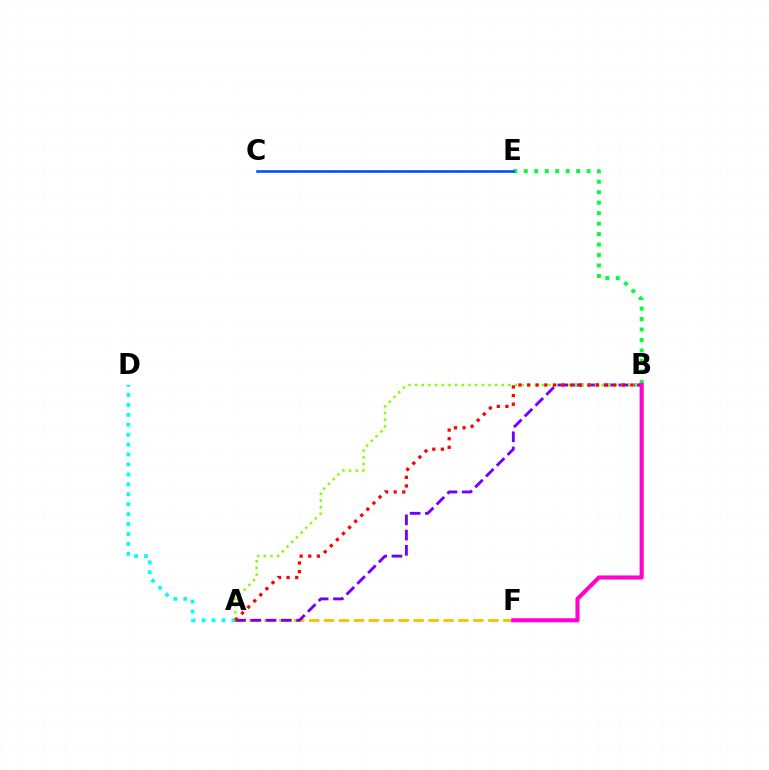{('A', 'F'): [{'color': '#ffbd00', 'line_style': 'dashed', 'thickness': 2.03}], ('A', 'D'): [{'color': '#00fff6', 'line_style': 'dotted', 'thickness': 2.7}], ('B', 'E'): [{'color': '#00ff39', 'line_style': 'dotted', 'thickness': 2.84}], ('A', 'B'): [{'color': '#7200ff', 'line_style': 'dashed', 'thickness': 2.07}, {'color': '#84ff00', 'line_style': 'dotted', 'thickness': 1.81}, {'color': '#ff0000', 'line_style': 'dotted', 'thickness': 2.34}], ('C', 'E'): [{'color': '#004bff', 'line_style': 'solid', 'thickness': 1.84}], ('B', 'F'): [{'color': '#ff00cf', 'line_style': 'solid', 'thickness': 2.95}]}